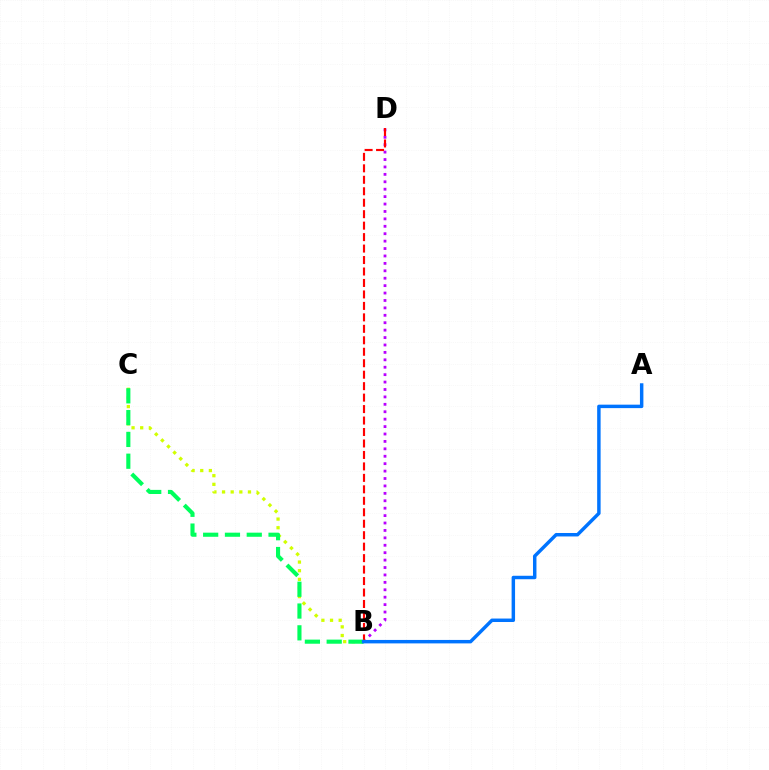{('B', 'D'): [{'color': '#b900ff', 'line_style': 'dotted', 'thickness': 2.02}, {'color': '#ff0000', 'line_style': 'dashed', 'thickness': 1.56}], ('B', 'C'): [{'color': '#d1ff00', 'line_style': 'dotted', 'thickness': 2.35}, {'color': '#00ff5c', 'line_style': 'dashed', 'thickness': 2.96}], ('A', 'B'): [{'color': '#0074ff', 'line_style': 'solid', 'thickness': 2.49}]}